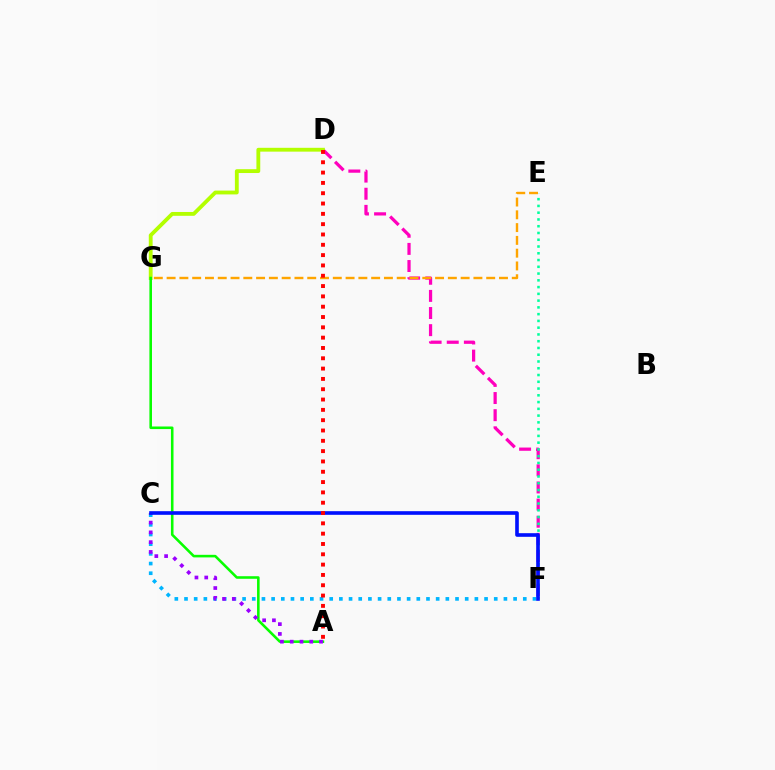{('D', 'F'): [{'color': '#ff00bd', 'line_style': 'dashed', 'thickness': 2.33}], ('E', 'F'): [{'color': '#00ff9d', 'line_style': 'dotted', 'thickness': 1.84}], ('C', 'F'): [{'color': '#00b5ff', 'line_style': 'dotted', 'thickness': 2.63}, {'color': '#0010ff', 'line_style': 'solid', 'thickness': 2.61}], ('D', 'G'): [{'color': '#b3ff00', 'line_style': 'solid', 'thickness': 2.76}], ('E', 'G'): [{'color': '#ffa500', 'line_style': 'dashed', 'thickness': 1.74}], ('A', 'G'): [{'color': '#08ff00', 'line_style': 'solid', 'thickness': 1.86}], ('A', 'C'): [{'color': '#9b00ff', 'line_style': 'dotted', 'thickness': 2.66}], ('A', 'D'): [{'color': '#ff0000', 'line_style': 'dotted', 'thickness': 2.8}]}